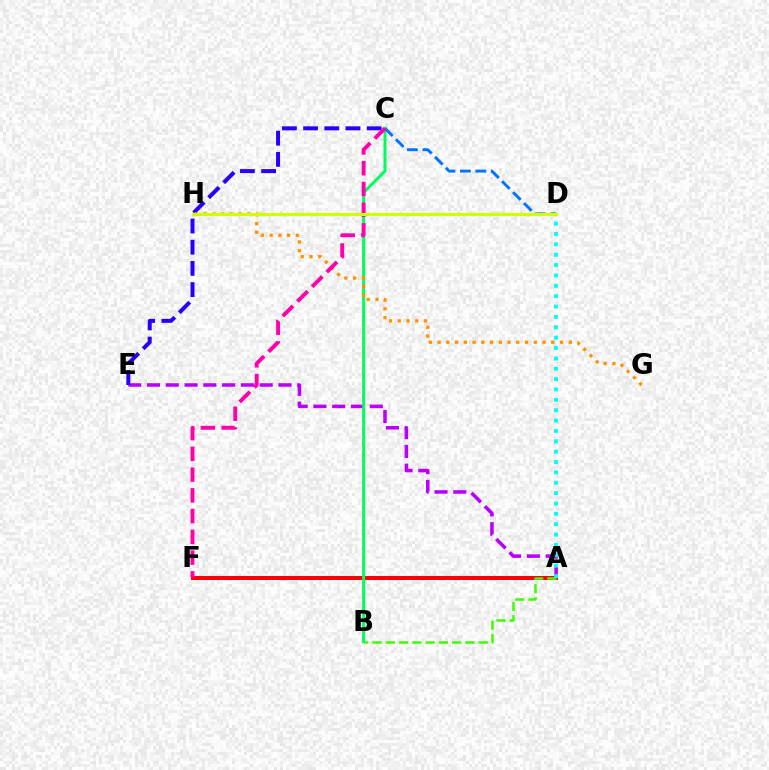{('A', 'F'): [{'color': '#ff0000', 'line_style': 'solid', 'thickness': 2.89}], ('A', 'E'): [{'color': '#b900ff', 'line_style': 'dashed', 'thickness': 2.55}], ('B', 'C'): [{'color': '#00ff5c', 'line_style': 'solid', 'thickness': 2.16}], ('A', 'B'): [{'color': '#3dff00', 'line_style': 'dashed', 'thickness': 1.8}], ('A', 'D'): [{'color': '#00fff6', 'line_style': 'dotted', 'thickness': 2.82}], ('C', 'E'): [{'color': '#2500ff', 'line_style': 'dashed', 'thickness': 2.88}], ('C', 'D'): [{'color': '#0074ff', 'line_style': 'dashed', 'thickness': 2.1}], ('G', 'H'): [{'color': '#ff9400', 'line_style': 'dotted', 'thickness': 2.38}], ('C', 'F'): [{'color': '#ff00ac', 'line_style': 'dashed', 'thickness': 2.82}], ('D', 'H'): [{'color': '#d1ff00', 'line_style': 'solid', 'thickness': 2.21}]}